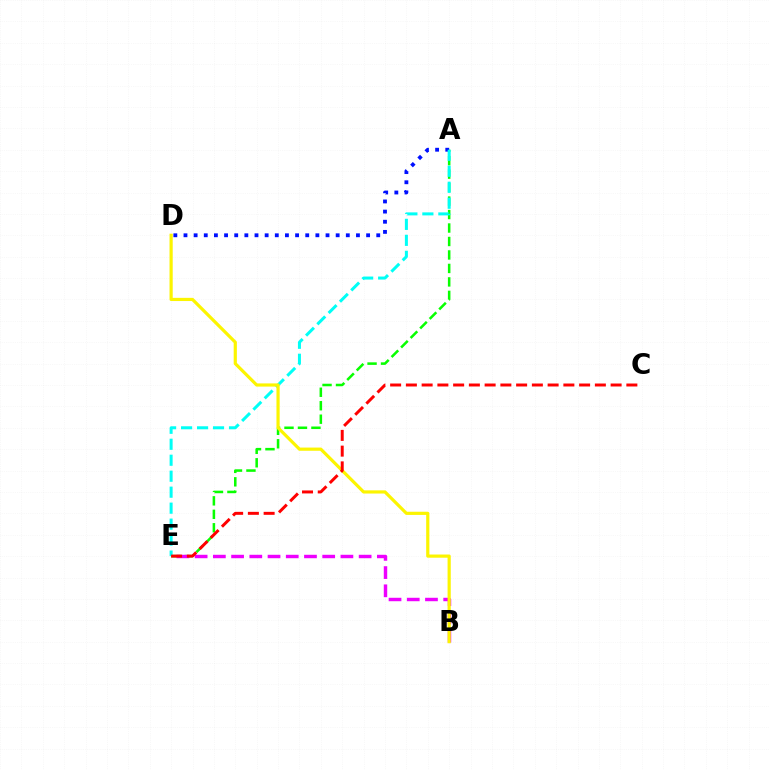{('A', 'E'): [{'color': '#08ff00', 'line_style': 'dashed', 'thickness': 1.83}, {'color': '#00fff6', 'line_style': 'dashed', 'thickness': 2.17}], ('B', 'E'): [{'color': '#ee00ff', 'line_style': 'dashed', 'thickness': 2.48}], ('A', 'D'): [{'color': '#0010ff', 'line_style': 'dotted', 'thickness': 2.76}], ('B', 'D'): [{'color': '#fcf500', 'line_style': 'solid', 'thickness': 2.29}], ('C', 'E'): [{'color': '#ff0000', 'line_style': 'dashed', 'thickness': 2.14}]}